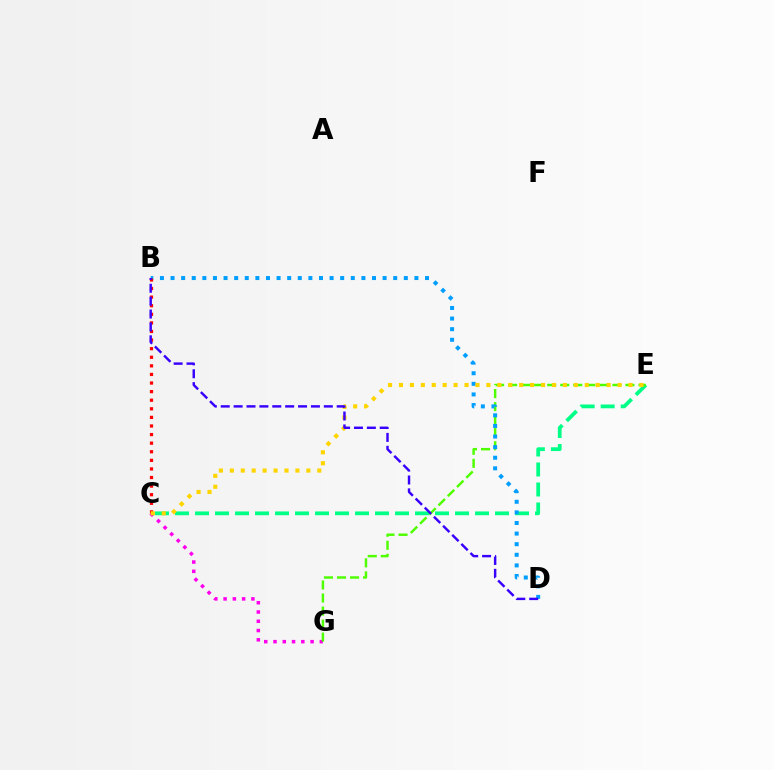{('C', 'E'): [{'color': '#00ff86', 'line_style': 'dashed', 'thickness': 2.72}, {'color': '#ffd500', 'line_style': 'dotted', 'thickness': 2.97}], ('C', 'G'): [{'color': '#ff00ed', 'line_style': 'dotted', 'thickness': 2.52}], ('E', 'G'): [{'color': '#4fff00', 'line_style': 'dashed', 'thickness': 1.77}], ('B', 'D'): [{'color': '#009eff', 'line_style': 'dotted', 'thickness': 2.88}, {'color': '#3700ff', 'line_style': 'dashed', 'thickness': 1.75}], ('B', 'C'): [{'color': '#ff0000', 'line_style': 'dotted', 'thickness': 2.33}]}